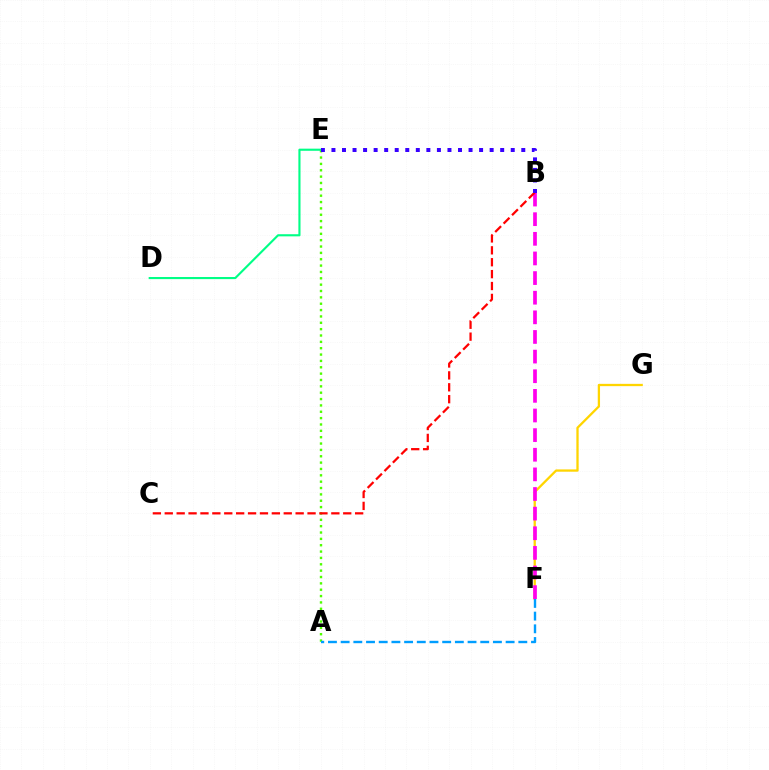{('F', 'G'): [{'color': '#ffd500', 'line_style': 'solid', 'thickness': 1.65}], ('B', 'F'): [{'color': '#ff00ed', 'line_style': 'dashed', 'thickness': 2.67}], ('A', 'E'): [{'color': '#4fff00', 'line_style': 'dotted', 'thickness': 1.73}], ('B', 'C'): [{'color': '#ff0000', 'line_style': 'dashed', 'thickness': 1.62}], ('D', 'E'): [{'color': '#00ff86', 'line_style': 'solid', 'thickness': 1.53}], ('B', 'E'): [{'color': '#3700ff', 'line_style': 'dotted', 'thickness': 2.87}], ('A', 'F'): [{'color': '#009eff', 'line_style': 'dashed', 'thickness': 1.72}]}